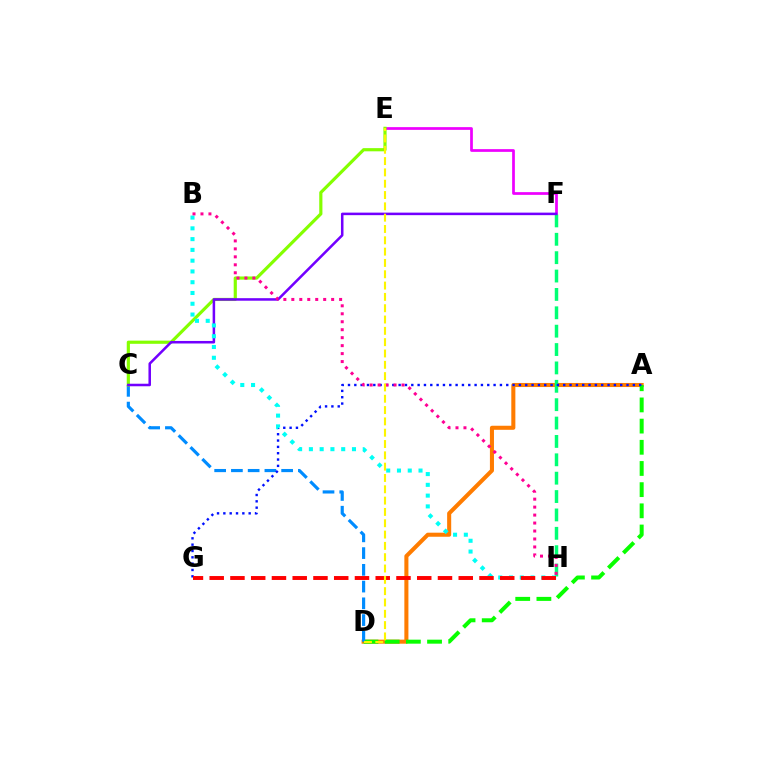{('A', 'D'): [{'color': '#ff7c00', 'line_style': 'solid', 'thickness': 2.92}, {'color': '#08ff00', 'line_style': 'dashed', 'thickness': 2.88}], ('E', 'F'): [{'color': '#ee00ff', 'line_style': 'solid', 'thickness': 1.96}], ('F', 'H'): [{'color': '#00ff74', 'line_style': 'dashed', 'thickness': 2.5}], ('C', 'D'): [{'color': '#008cff', 'line_style': 'dashed', 'thickness': 2.27}], ('C', 'E'): [{'color': '#84ff00', 'line_style': 'solid', 'thickness': 2.28}], ('A', 'G'): [{'color': '#0010ff', 'line_style': 'dotted', 'thickness': 1.72}], ('C', 'F'): [{'color': '#7200ff', 'line_style': 'solid', 'thickness': 1.82}], ('B', 'H'): [{'color': '#00fff6', 'line_style': 'dotted', 'thickness': 2.93}, {'color': '#ff0094', 'line_style': 'dotted', 'thickness': 2.16}], ('G', 'H'): [{'color': '#ff0000', 'line_style': 'dashed', 'thickness': 2.82}], ('D', 'E'): [{'color': '#fcf500', 'line_style': 'dashed', 'thickness': 1.54}]}